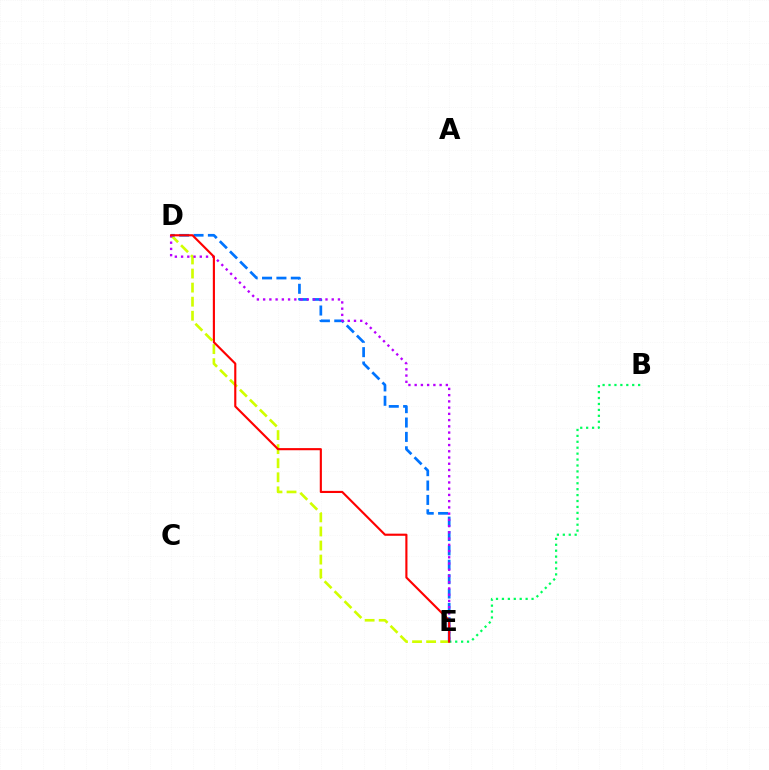{('B', 'E'): [{'color': '#00ff5c', 'line_style': 'dotted', 'thickness': 1.61}], ('D', 'E'): [{'color': '#d1ff00', 'line_style': 'dashed', 'thickness': 1.91}, {'color': '#0074ff', 'line_style': 'dashed', 'thickness': 1.95}, {'color': '#b900ff', 'line_style': 'dotted', 'thickness': 1.69}, {'color': '#ff0000', 'line_style': 'solid', 'thickness': 1.54}]}